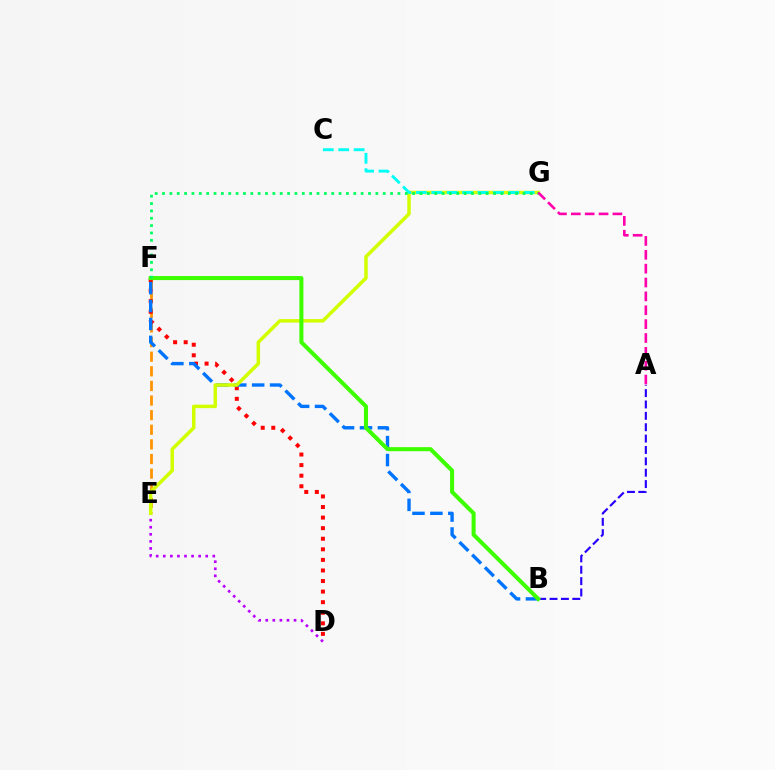{('E', 'F'): [{'color': '#ff9400', 'line_style': 'dashed', 'thickness': 1.99}], ('D', 'F'): [{'color': '#ff0000', 'line_style': 'dotted', 'thickness': 2.87}], ('D', 'E'): [{'color': '#b900ff', 'line_style': 'dotted', 'thickness': 1.92}], ('B', 'F'): [{'color': '#0074ff', 'line_style': 'dashed', 'thickness': 2.43}, {'color': '#3dff00', 'line_style': 'solid', 'thickness': 2.91}], ('A', 'B'): [{'color': '#2500ff', 'line_style': 'dashed', 'thickness': 1.54}], ('E', 'G'): [{'color': '#d1ff00', 'line_style': 'solid', 'thickness': 2.52}], ('C', 'G'): [{'color': '#00fff6', 'line_style': 'dashed', 'thickness': 2.09}], ('F', 'G'): [{'color': '#00ff5c', 'line_style': 'dotted', 'thickness': 2.0}], ('A', 'G'): [{'color': '#ff00ac', 'line_style': 'dashed', 'thickness': 1.88}]}